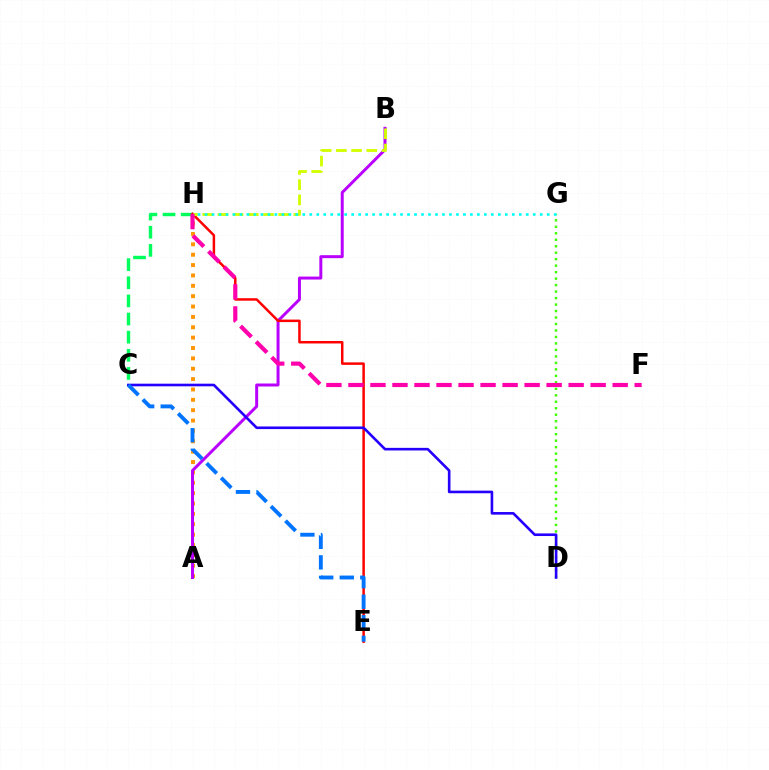{('A', 'H'): [{'color': '#ff9400', 'line_style': 'dotted', 'thickness': 2.82}], ('A', 'B'): [{'color': '#b900ff', 'line_style': 'solid', 'thickness': 2.14}], ('C', 'H'): [{'color': '#00ff5c', 'line_style': 'dashed', 'thickness': 2.46}], ('D', 'G'): [{'color': '#3dff00', 'line_style': 'dotted', 'thickness': 1.76}], ('E', 'H'): [{'color': '#ff0000', 'line_style': 'solid', 'thickness': 1.8}], ('B', 'H'): [{'color': '#d1ff00', 'line_style': 'dashed', 'thickness': 2.07}], ('C', 'D'): [{'color': '#2500ff', 'line_style': 'solid', 'thickness': 1.89}], ('F', 'H'): [{'color': '#ff00ac', 'line_style': 'dashed', 'thickness': 2.99}], ('G', 'H'): [{'color': '#00fff6', 'line_style': 'dotted', 'thickness': 1.9}], ('C', 'E'): [{'color': '#0074ff', 'line_style': 'dashed', 'thickness': 2.79}]}